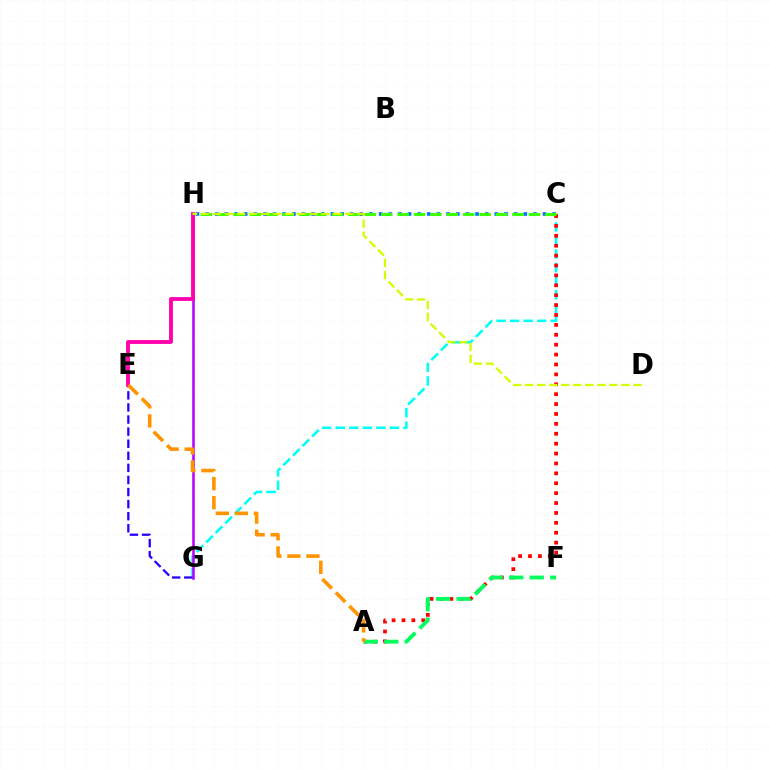{('C', 'H'): [{'color': '#0074ff', 'line_style': 'dotted', 'thickness': 2.62}, {'color': '#3dff00', 'line_style': 'dashed', 'thickness': 2.23}], ('C', 'G'): [{'color': '#00fff6', 'line_style': 'dashed', 'thickness': 1.84}], ('A', 'C'): [{'color': '#ff0000', 'line_style': 'dotted', 'thickness': 2.69}], ('G', 'H'): [{'color': '#b900ff', 'line_style': 'solid', 'thickness': 1.83}], ('A', 'F'): [{'color': '#00ff5c', 'line_style': 'dashed', 'thickness': 2.79}], ('E', 'G'): [{'color': '#2500ff', 'line_style': 'dashed', 'thickness': 1.64}], ('E', 'H'): [{'color': '#ff00ac', 'line_style': 'solid', 'thickness': 2.77}], ('A', 'E'): [{'color': '#ff9400', 'line_style': 'dashed', 'thickness': 2.59}], ('D', 'H'): [{'color': '#d1ff00', 'line_style': 'dashed', 'thickness': 1.63}]}